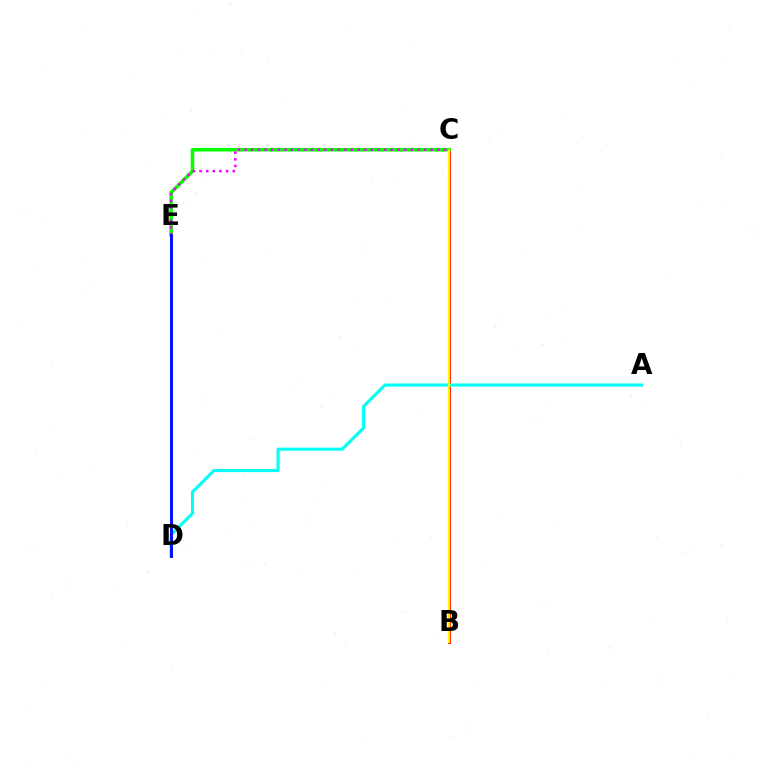{('B', 'C'): [{'color': '#ff0000', 'line_style': 'solid', 'thickness': 2.07}, {'color': '#fcf500', 'line_style': 'solid', 'thickness': 1.6}], ('C', 'E'): [{'color': '#08ff00', 'line_style': 'solid', 'thickness': 2.57}, {'color': '#ee00ff', 'line_style': 'dotted', 'thickness': 1.81}], ('A', 'D'): [{'color': '#00fff6', 'line_style': 'solid', 'thickness': 2.23}], ('D', 'E'): [{'color': '#0010ff', 'line_style': 'solid', 'thickness': 2.1}]}